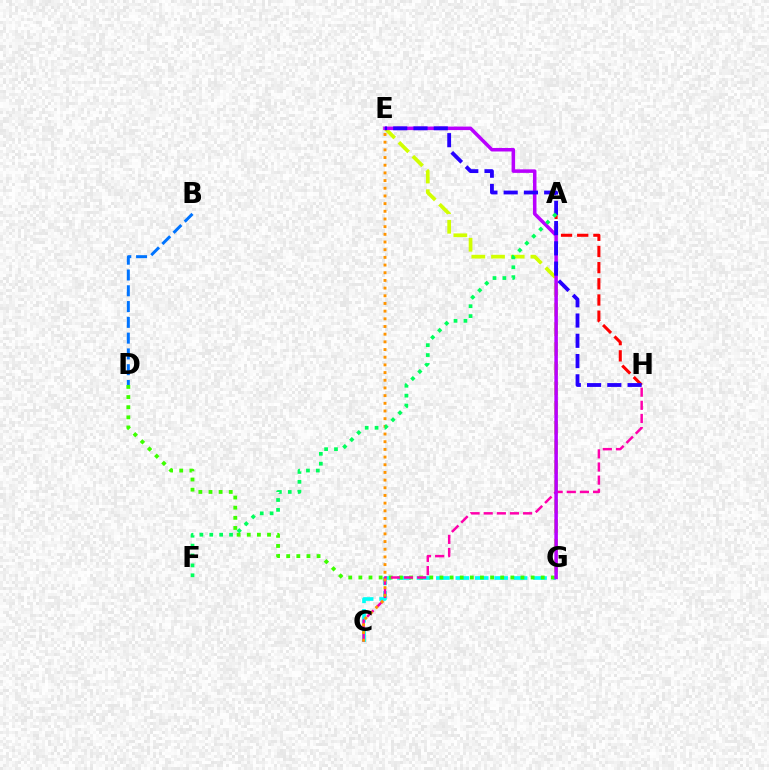{('E', 'G'): [{'color': '#d1ff00', 'line_style': 'dashed', 'thickness': 2.67}, {'color': '#b900ff', 'line_style': 'solid', 'thickness': 2.54}], ('C', 'G'): [{'color': '#00fff6', 'line_style': 'dashed', 'thickness': 2.64}], ('D', 'G'): [{'color': '#3dff00', 'line_style': 'dotted', 'thickness': 2.75}], ('C', 'H'): [{'color': '#ff00ac', 'line_style': 'dashed', 'thickness': 1.78}], ('C', 'E'): [{'color': '#ff9400', 'line_style': 'dotted', 'thickness': 2.09}], ('A', 'H'): [{'color': '#ff0000', 'line_style': 'dashed', 'thickness': 2.2}], ('E', 'H'): [{'color': '#2500ff', 'line_style': 'dashed', 'thickness': 2.75}], ('A', 'F'): [{'color': '#00ff5c', 'line_style': 'dotted', 'thickness': 2.69}], ('B', 'D'): [{'color': '#0074ff', 'line_style': 'dashed', 'thickness': 2.14}]}